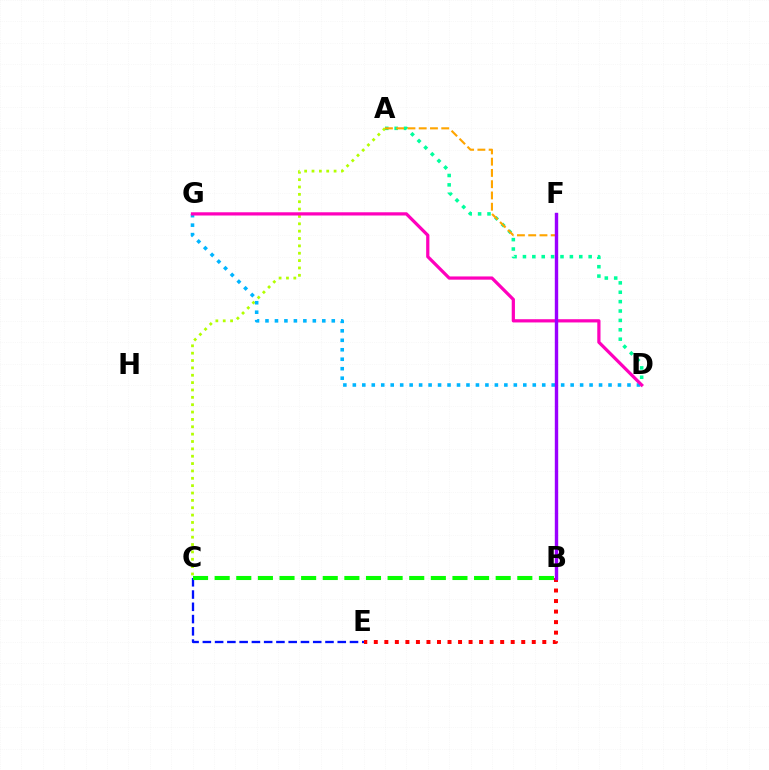{('A', 'C'): [{'color': '#b3ff00', 'line_style': 'dotted', 'thickness': 2.0}], ('A', 'D'): [{'color': '#00ff9d', 'line_style': 'dotted', 'thickness': 2.55}], ('B', 'E'): [{'color': '#ff0000', 'line_style': 'dotted', 'thickness': 2.86}], ('D', 'G'): [{'color': '#00b5ff', 'line_style': 'dotted', 'thickness': 2.57}, {'color': '#ff00bd', 'line_style': 'solid', 'thickness': 2.32}], ('A', 'B'): [{'color': '#ffa500', 'line_style': 'dashed', 'thickness': 1.53}], ('B', 'F'): [{'color': '#9b00ff', 'line_style': 'solid', 'thickness': 2.45}], ('C', 'E'): [{'color': '#0010ff', 'line_style': 'dashed', 'thickness': 1.67}], ('B', 'C'): [{'color': '#08ff00', 'line_style': 'dashed', 'thickness': 2.94}]}